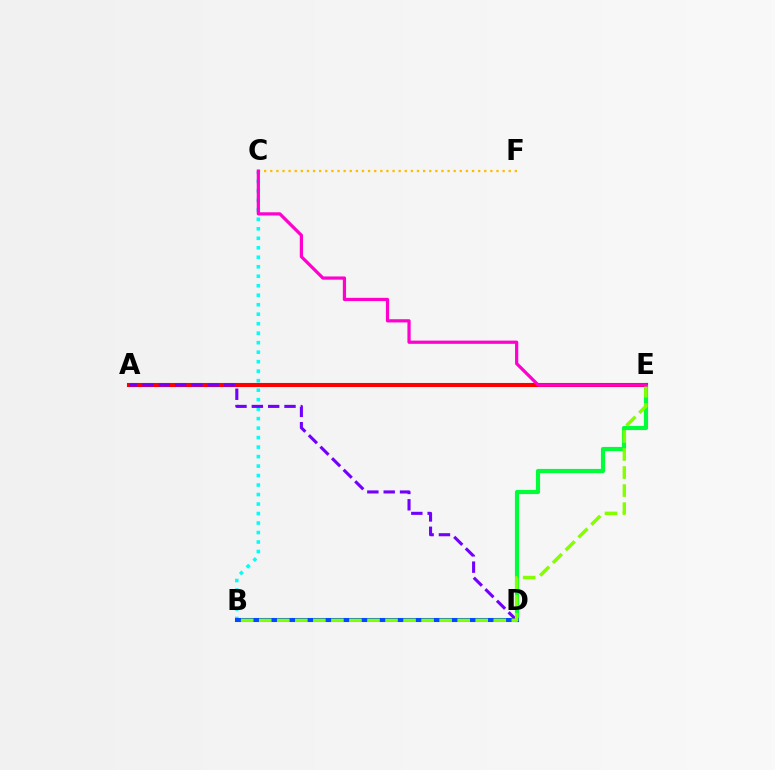{('D', 'E'): [{'color': '#00ff39', 'line_style': 'solid', 'thickness': 3.0}], ('B', 'C'): [{'color': '#00fff6', 'line_style': 'dotted', 'thickness': 2.58}], ('B', 'D'): [{'color': '#004bff', 'line_style': 'solid', 'thickness': 2.92}], ('A', 'E'): [{'color': '#ff0000', 'line_style': 'solid', 'thickness': 2.94}], ('A', 'D'): [{'color': '#7200ff', 'line_style': 'dashed', 'thickness': 2.22}], ('B', 'E'): [{'color': '#84ff00', 'line_style': 'dashed', 'thickness': 2.45}], ('C', 'F'): [{'color': '#ffbd00', 'line_style': 'dotted', 'thickness': 1.66}], ('C', 'E'): [{'color': '#ff00cf', 'line_style': 'solid', 'thickness': 2.32}]}